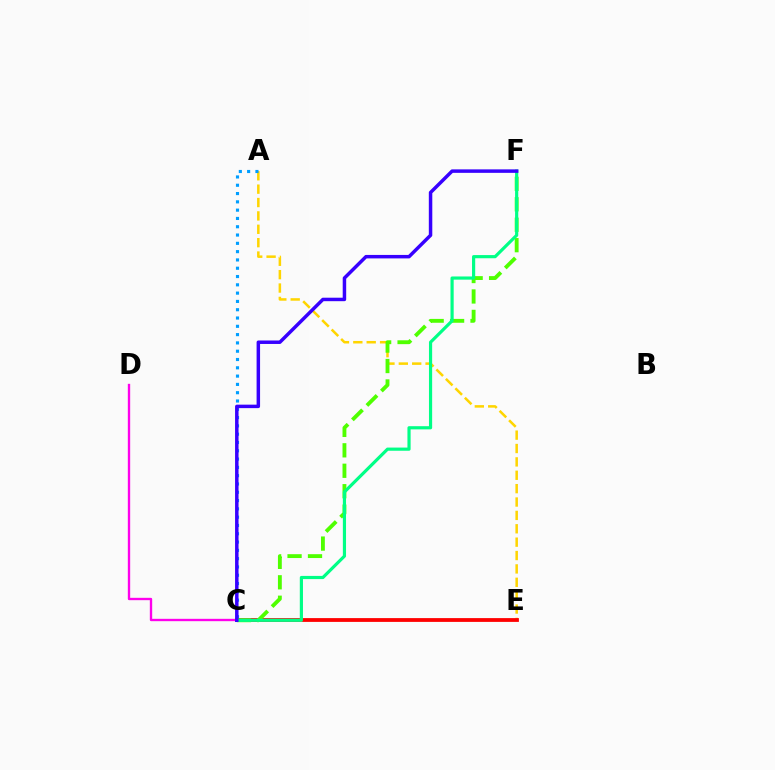{('A', 'E'): [{'color': '#ffd500', 'line_style': 'dashed', 'thickness': 1.82}], ('A', 'C'): [{'color': '#009eff', 'line_style': 'dotted', 'thickness': 2.25}], ('C', 'E'): [{'color': '#ff0000', 'line_style': 'solid', 'thickness': 2.73}], ('C', 'D'): [{'color': '#ff00ed', 'line_style': 'solid', 'thickness': 1.69}], ('C', 'F'): [{'color': '#4fff00', 'line_style': 'dashed', 'thickness': 2.78}, {'color': '#00ff86', 'line_style': 'solid', 'thickness': 2.29}, {'color': '#3700ff', 'line_style': 'solid', 'thickness': 2.5}]}